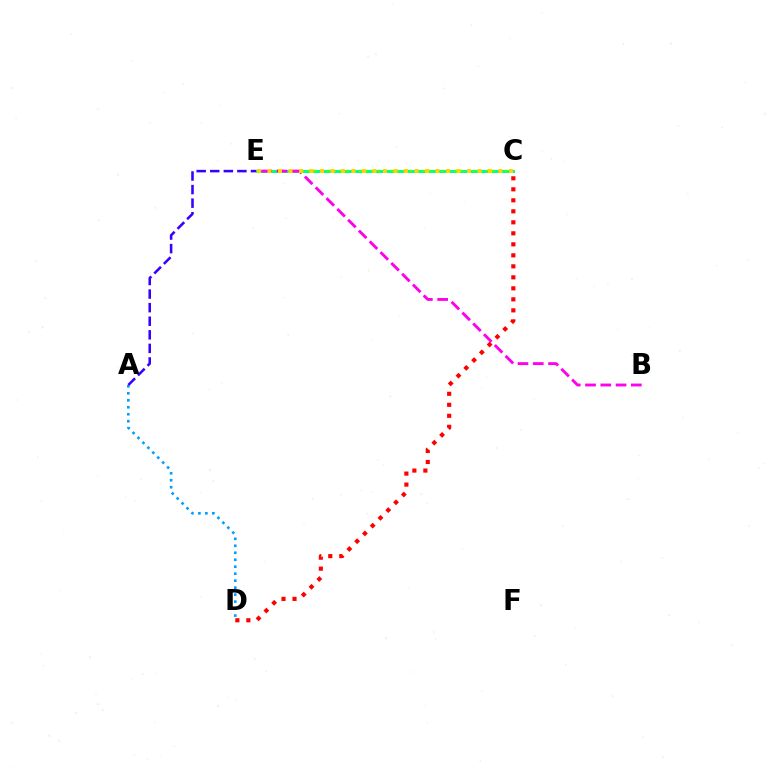{('A', 'D'): [{'color': '#009eff', 'line_style': 'dotted', 'thickness': 1.9}], ('A', 'E'): [{'color': '#3700ff', 'line_style': 'dashed', 'thickness': 1.84}], ('C', 'E'): [{'color': '#00ff86', 'line_style': 'solid', 'thickness': 2.13}, {'color': '#4fff00', 'line_style': 'dotted', 'thickness': 1.73}, {'color': '#ffd500', 'line_style': 'dotted', 'thickness': 2.85}], ('B', 'E'): [{'color': '#ff00ed', 'line_style': 'dashed', 'thickness': 2.08}], ('C', 'D'): [{'color': '#ff0000', 'line_style': 'dotted', 'thickness': 2.99}]}